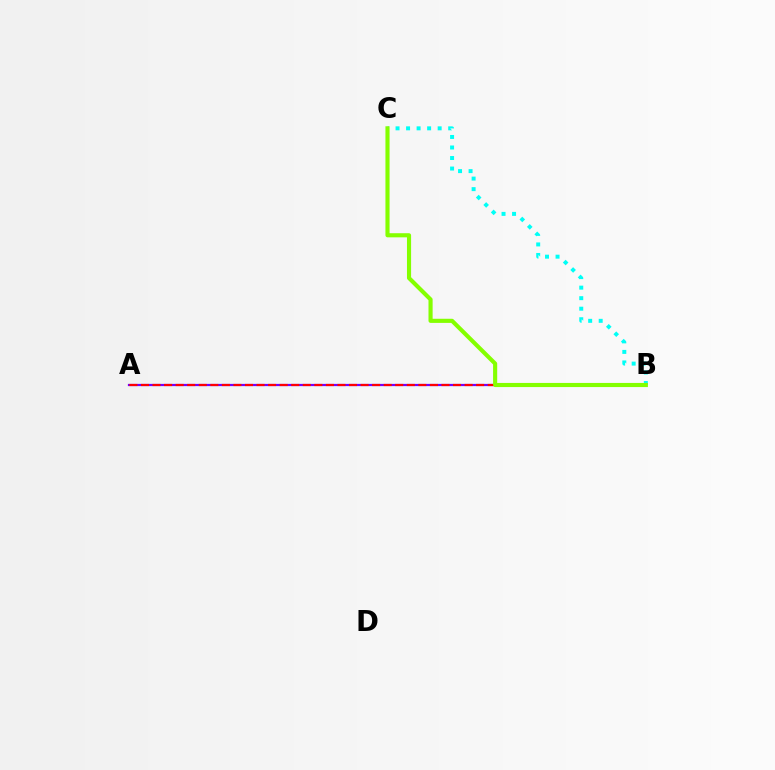{('A', 'B'): [{'color': '#7200ff', 'line_style': 'solid', 'thickness': 1.6}, {'color': '#ff0000', 'line_style': 'dashed', 'thickness': 1.57}], ('B', 'C'): [{'color': '#00fff6', 'line_style': 'dotted', 'thickness': 2.86}, {'color': '#84ff00', 'line_style': 'solid', 'thickness': 2.97}]}